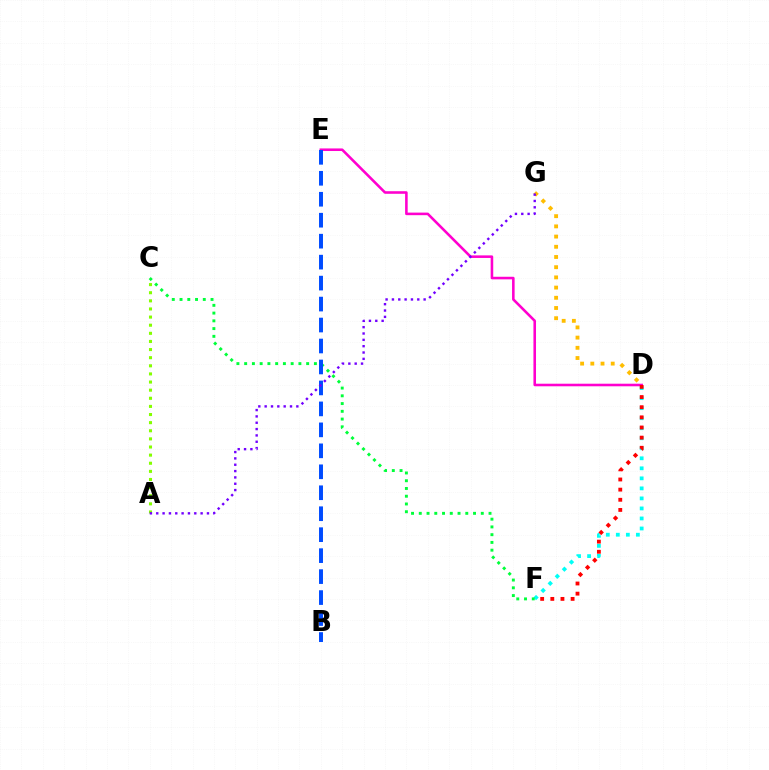{('D', 'F'): [{'color': '#00fff6', 'line_style': 'dotted', 'thickness': 2.72}, {'color': '#ff0000', 'line_style': 'dotted', 'thickness': 2.76}], ('D', 'G'): [{'color': '#ffbd00', 'line_style': 'dotted', 'thickness': 2.77}], ('D', 'E'): [{'color': '#ff00cf', 'line_style': 'solid', 'thickness': 1.86}], ('A', 'C'): [{'color': '#84ff00', 'line_style': 'dotted', 'thickness': 2.21}], ('C', 'F'): [{'color': '#00ff39', 'line_style': 'dotted', 'thickness': 2.11}], ('B', 'E'): [{'color': '#004bff', 'line_style': 'dashed', 'thickness': 2.85}], ('A', 'G'): [{'color': '#7200ff', 'line_style': 'dotted', 'thickness': 1.72}]}